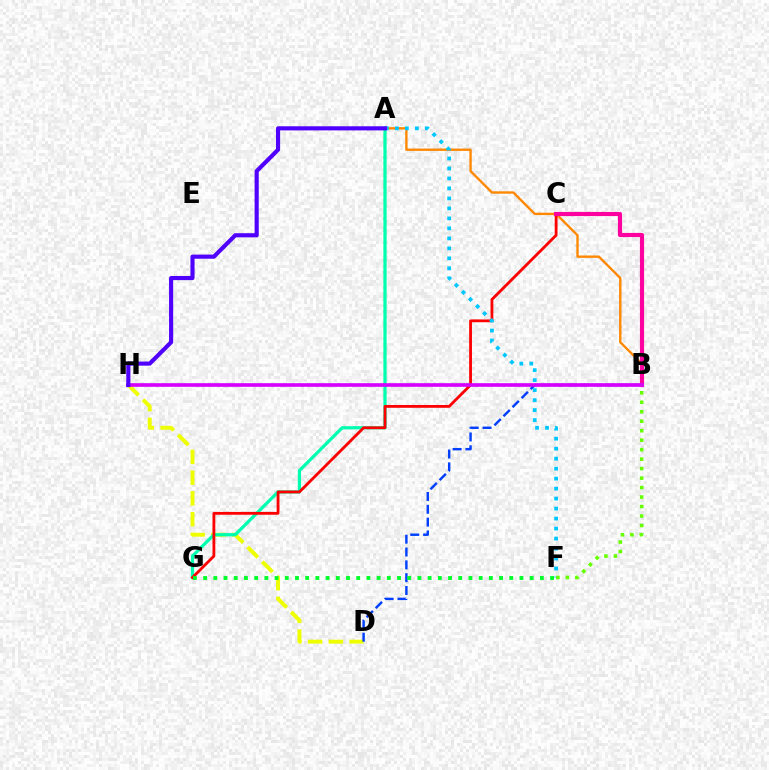{('D', 'H'): [{'color': '#eeff00', 'line_style': 'dashed', 'thickness': 2.82}], ('A', 'B'): [{'color': '#ff8800', 'line_style': 'solid', 'thickness': 1.7}], ('A', 'G'): [{'color': '#00ffaf', 'line_style': 'solid', 'thickness': 2.33}], ('C', 'G'): [{'color': '#ff0000', 'line_style': 'solid', 'thickness': 2.02}], ('B', 'D'): [{'color': '#003fff', 'line_style': 'dashed', 'thickness': 1.74}], ('B', 'C'): [{'color': '#ff00a0', 'line_style': 'solid', 'thickness': 2.99}], ('B', 'H'): [{'color': '#d600ff', 'line_style': 'solid', 'thickness': 2.63}], ('F', 'G'): [{'color': '#00ff27', 'line_style': 'dotted', 'thickness': 2.77}], ('A', 'F'): [{'color': '#00c7ff', 'line_style': 'dotted', 'thickness': 2.71}], ('A', 'H'): [{'color': '#4f00ff', 'line_style': 'solid', 'thickness': 2.97}], ('B', 'F'): [{'color': '#66ff00', 'line_style': 'dotted', 'thickness': 2.58}]}